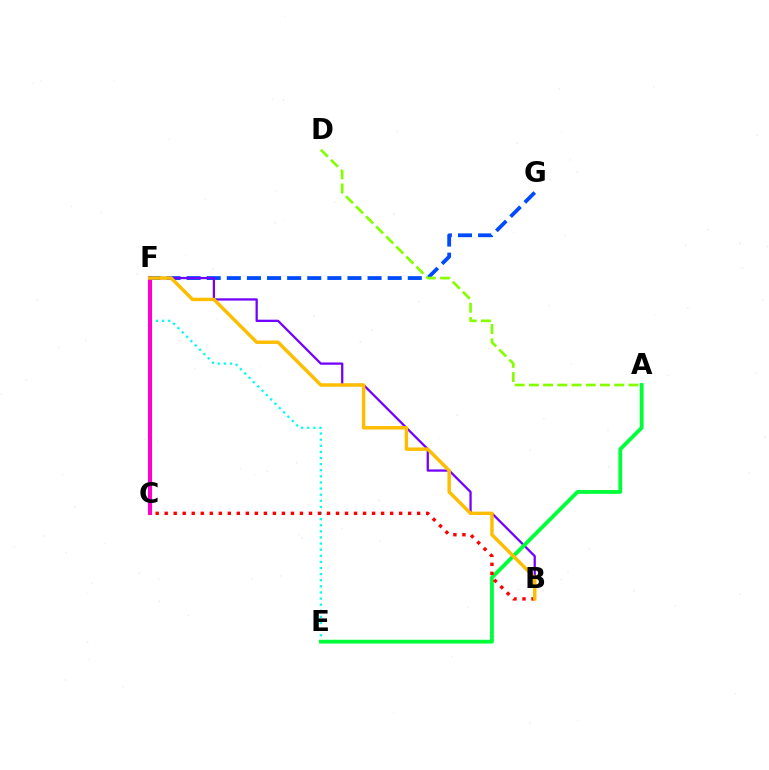{('E', 'F'): [{'color': '#00fff6', 'line_style': 'dotted', 'thickness': 1.66}], ('C', 'F'): [{'color': '#ff00cf', 'line_style': 'solid', 'thickness': 2.95}], ('F', 'G'): [{'color': '#004bff', 'line_style': 'dashed', 'thickness': 2.73}], ('B', 'F'): [{'color': '#7200ff', 'line_style': 'solid', 'thickness': 1.63}, {'color': '#ffbd00', 'line_style': 'solid', 'thickness': 2.48}], ('A', 'E'): [{'color': '#00ff39', 'line_style': 'solid', 'thickness': 2.75}], ('A', 'D'): [{'color': '#84ff00', 'line_style': 'dashed', 'thickness': 1.93}], ('B', 'C'): [{'color': '#ff0000', 'line_style': 'dotted', 'thickness': 2.45}]}